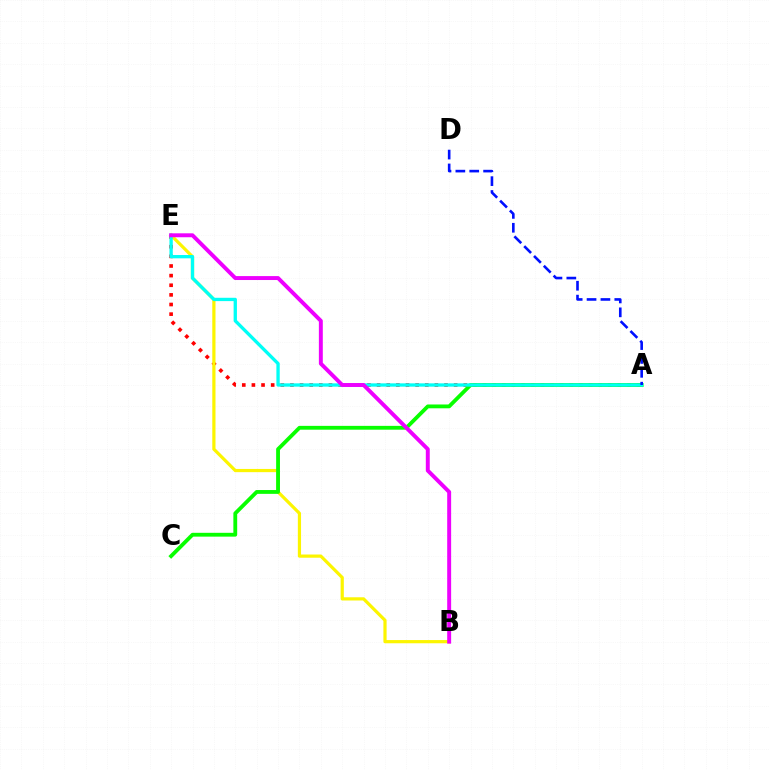{('A', 'E'): [{'color': '#ff0000', 'line_style': 'dotted', 'thickness': 2.62}, {'color': '#00fff6', 'line_style': 'solid', 'thickness': 2.39}], ('B', 'E'): [{'color': '#fcf500', 'line_style': 'solid', 'thickness': 2.31}, {'color': '#ee00ff', 'line_style': 'solid', 'thickness': 2.83}], ('A', 'C'): [{'color': '#08ff00', 'line_style': 'solid', 'thickness': 2.75}], ('A', 'D'): [{'color': '#0010ff', 'line_style': 'dashed', 'thickness': 1.88}]}